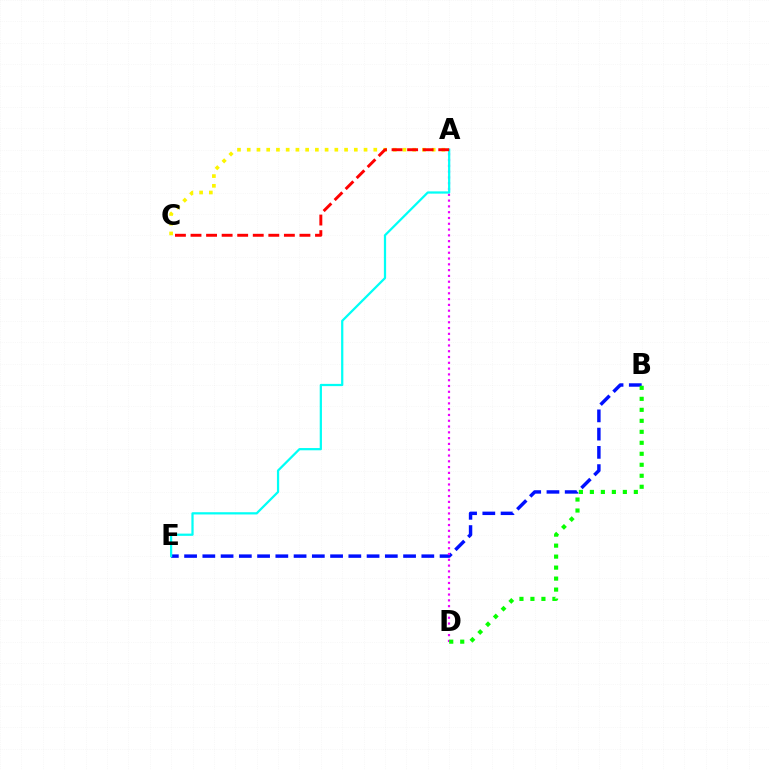{('B', 'E'): [{'color': '#0010ff', 'line_style': 'dashed', 'thickness': 2.48}], ('A', 'D'): [{'color': '#ee00ff', 'line_style': 'dotted', 'thickness': 1.57}], ('A', 'C'): [{'color': '#fcf500', 'line_style': 'dotted', 'thickness': 2.64}, {'color': '#ff0000', 'line_style': 'dashed', 'thickness': 2.11}], ('B', 'D'): [{'color': '#08ff00', 'line_style': 'dotted', 'thickness': 2.99}], ('A', 'E'): [{'color': '#00fff6', 'line_style': 'solid', 'thickness': 1.61}]}